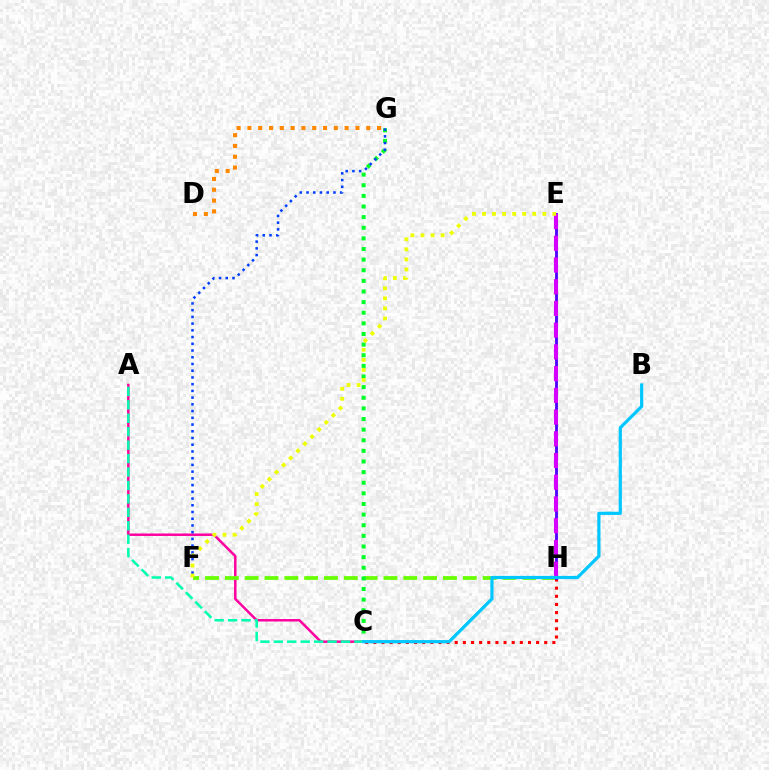{('A', 'C'): [{'color': '#ff00a0', 'line_style': 'solid', 'thickness': 1.78}, {'color': '#00ffaf', 'line_style': 'dashed', 'thickness': 1.82}], ('F', 'H'): [{'color': '#66ff00', 'line_style': 'dashed', 'thickness': 2.69}], ('C', 'G'): [{'color': '#00ff27', 'line_style': 'dotted', 'thickness': 2.89}], ('D', 'G'): [{'color': '#ff8800', 'line_style': 'dotted', 'thickness': 2.93}], ('F', 'G'): [{'color': '#003fff', 'line_style': 'dotted', 'thickness': 1.83}], ('C', 'H'): [{'color': '#ff0000', 'line_style': 'dotted', 'thickness': 2.21}], ('E', 'H'): [{'color': '#4f00ff', 'line_style': 'solid', 'thickness': 2.04}, {'color': '#d600ff', 'line_style': 'dashed', 'thickness': 2.95}], ('E', 'F'): [{'color': '#eeff00', 'line_style': 'dotted', 'thickness': 2.73}], ('B', 'C'): [{'color': '#00c7ff', 'line_style': 'solid', 'thickness': 2.31}]}